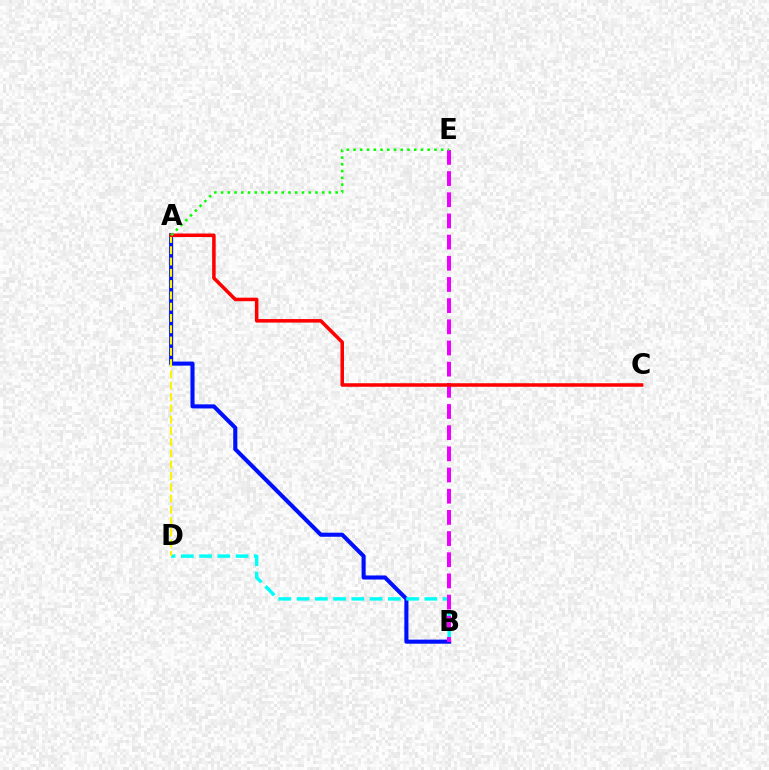{('A', 'B'): [{'color': '#0010ff', 'line_style': 'solid', 'thickness': 2.94}], ('B', 'D'): [{'color': '#00fff6', 'line_style': 'dashed', 'thickness': 2.48}], ('B', 'E'): [{'color': '#ee00ff', 'line_style': 'dashed', 'thickness': 2.88}], ('A', 'D'): [{'color': '#fcf500', 'line_style': 'dashed', 'thickness': 1.53}], ('A', 'C'): [{'color': '#ff0000', 'line_style': 'solid', 'thickness': 2.54}], ('A', 'E'): [{'color': '#08ff00', 'line_style': 'dotted', 'thickness': 1.83}]}